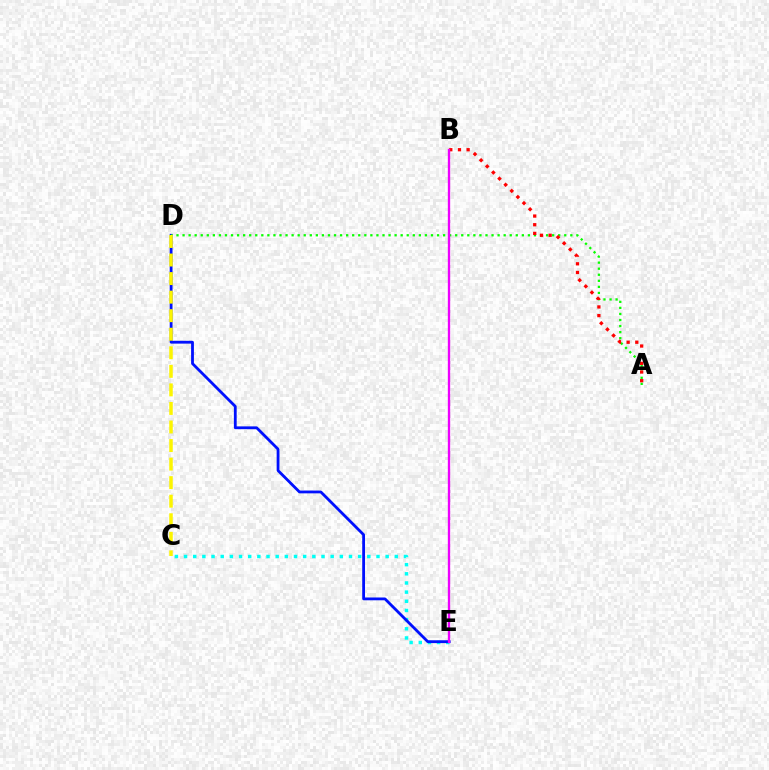{('C', 'E'): [{'color': '#00fff6', 'line_style': 'dotted', 'thickness': 2.49}], ('D', 'E'): [{'color': '#0010ff', 'line_style': 'solid', 'thickness': 2.02}], ('A', 'D'): [{'color': '#08ff00', 'line_style': 'dotted', 'thickness': 1.65}], ('C', 'D'): [{'color': '#fcf500', 'line_style': 'dashed', 'thickness': 2.52}], ('A', 'B'): [{'color': '#ff0000', 'line_style': 'dotted', 'thickness': 2.35}], ('B', 'E'): [{'color': '#ee00ff', 'line_style': 'solid', 'thickness': 1.68}]}